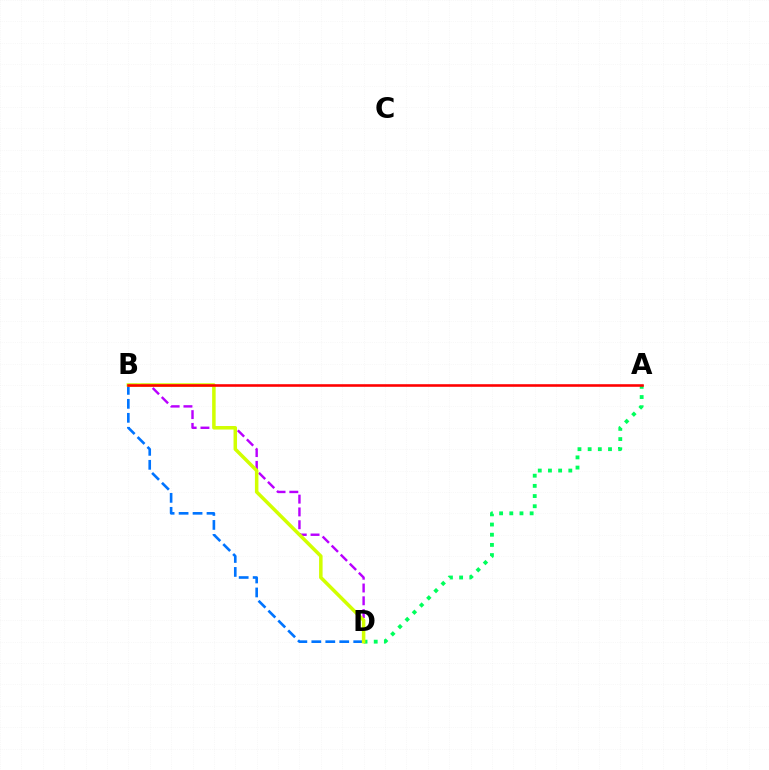{('B', 'D'): [{'color': '#b900ff', 'line_style': 'dashed', 'thickness': 1.74}, {'color': '#0074ff', 'line_style': 'dashed', 'thickness': 1.9}, {'color': '#d1ff00', 'line_style': 'solid', 'thickness': 2.53}], ('A', 'D'): [{'color': '#00ff5c', 'line_style': 'dotted', 'thickness': 2.77}], ('A', 'B'): [{'color': '#ff0000', 'line_style': 'solid', 'thickness': 1.86}]}